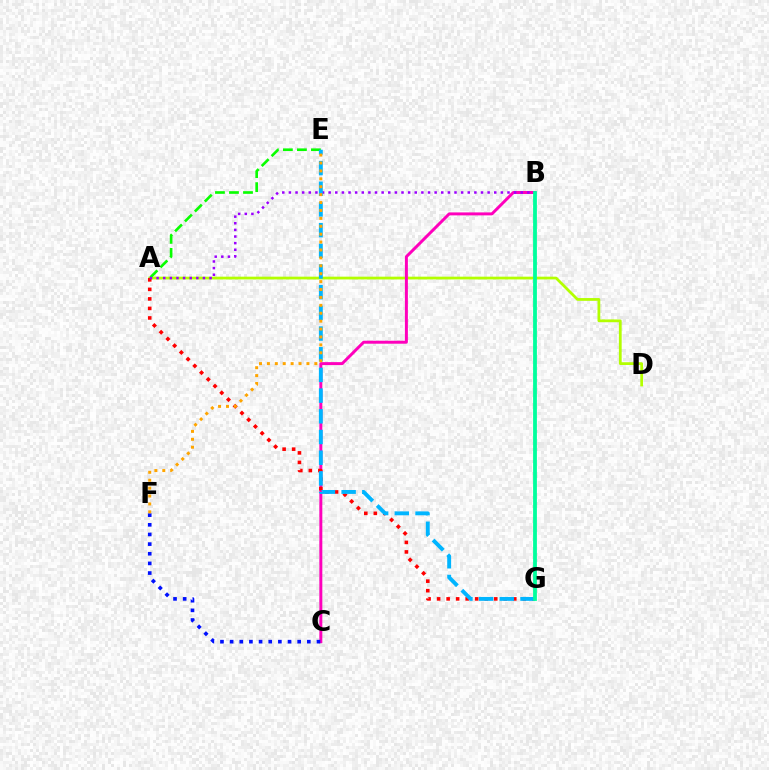{('A', 'D'): [{'color': '#b3ff00', 'line_style': 'solid', 'thickness': 2.0}], ('B', 'C'): [{'color': '#ff00bd', 'line_style': 'solid', 'thickness': 2.14}], ('C', 'F'): [{'color': '#0010ff', 'line_style': 'dotted', 'thickness': 2.62}], ('A', 'G'): [{'color': '#ff0000', 'line_style': 'dotted', 'thickness': 2.59}], ('A', 'E'): [{'color': '#08ff00', 'line_style': 'dashed', 'thickness': 1.91}], ('A', 'B'): [{'color': '#9b00ff', 'line_style': 'dotted', 'thickness': 1.8}], ('E', 'G'): [{'color': '#00b5ff', 'line_style': 'dashed', 'thickness': 2.81}], ('E', 'F'): [{'color': '#ffa500', 'line_style': 'dotted', 'thickness': 2.15}], ('B', 'G'): [{'color': '#00ff9d', 'line_style': 'solid', 'thickness': 2.73}]}